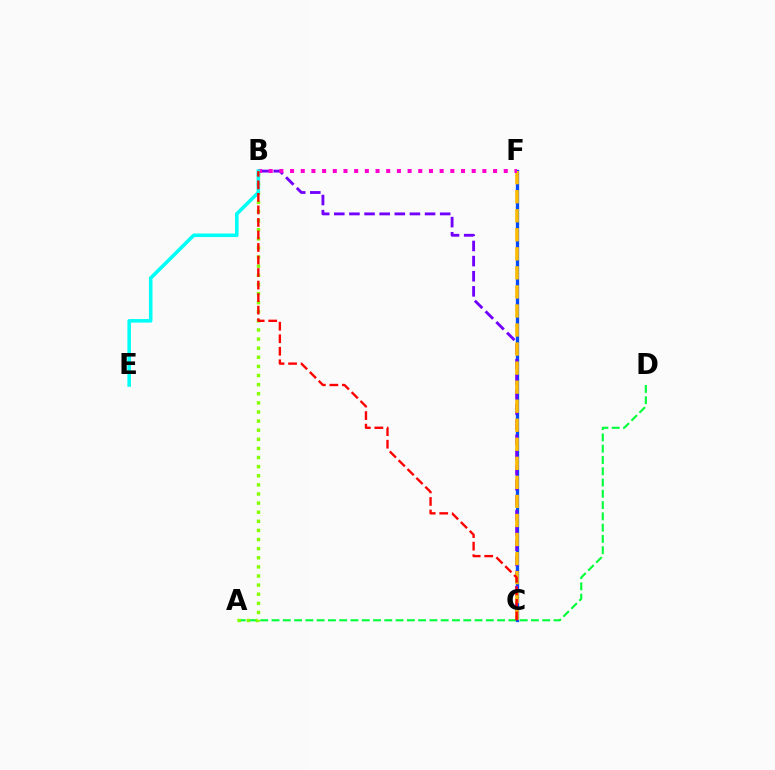{('C', 'F'): [{'color': '#004bff', 'line_style': 'solid', 'thickness': 2.37}, {'color': '#ffbd00', 'line_style': 'dashed', 'thickness': 2.59}], ('A', 'D'): [{'color': '#00ff39', 'line_style': 'dashed', 'thickness': 1.53}], ('A', 'B'): [{'color': '#84ff00', 'line_style': 'dotted', 'thickness': 2.48}], ('B', 'C'): [{'color': '#7200ff', 'line_style': 'dashed', 'thickness': 2.06}, {'color': '#ff0000', 'line_style': 'dashed', 'thickness': 1.7}], ('B', 'F'): [{'color': '#ff00cf', 'line_style': 'dotted', 'thickness': 2.9}], ('B', 'E'): [{'color': '#00fff6', 'line_style': 'solid', 'thickness': 2.56}]}